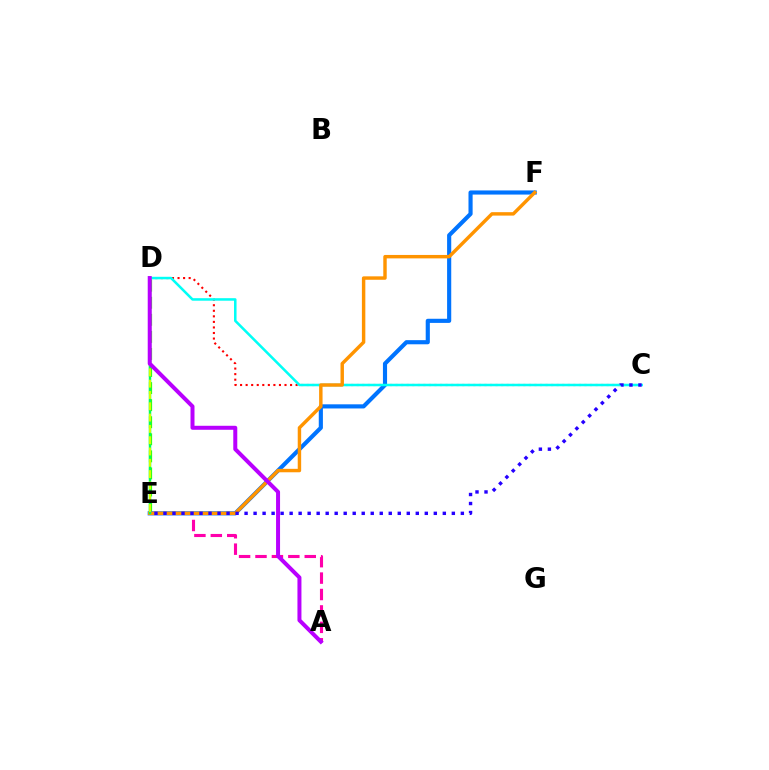{('D', 'E'): [{'color': '#3dff00', 'line_style': 'dashed', 'thickness': 2.32}, {'color': '#00ff5c', 'line_style': 'solid', 'thickness': 1.76}, {'color': '#d1ff00', 'line_style': 'dashed', 'thickness': 1.54}], ('E', 'F'): [{'color': '#0074ff', 'line_style': 'solid', 'thickness': 2.98}, {'color': '#ff9400', 'line_style': 'solid', 'thickness': 2.47}], ('C', 'D'): [{'color': '#ff0000', 'line_style': 'dotted', 'thickness': 1.51}, {'color': '#00fff6', 'line_style': 'solid', 'thickness': 1.82}], ('A', 'E'): [{'color': '#ff00ac', 'line_style': 'dashed', 'thickness': 2.23}], ('C', 'E'): [{'color': '#2500ff', 'line_style': 'dotted', 'thickness': 2.45}], ('A', 'D'): [{'color': '#b900ff', 'line_style': 'solid', 'thickness': 2.88}]}